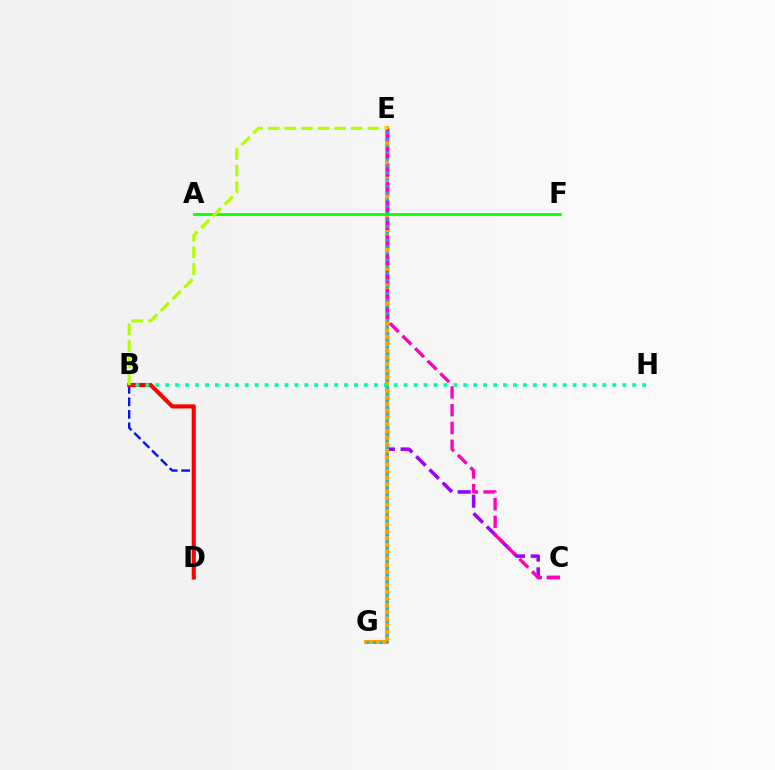{('C', 'E'): [{'color': '#9b00ff', 'line_style': 'dashed', 'thickness': 2.54}, {'color': '#ff00bd', 'line_style': 'dashed', 'thickness': 2.41}], ('E', 'G'): [{'color': '#ffa500', 'line_style': 'solid', 'thickness': 2.96}, {'color': '#00b5ff', 'line_style': 'dotted', 'thickness': 1.82}], ('B', 'D'): [{'color': '#0010ff', 'line_style': 'dashed', 'thickness': 1.7}, {'color': '#ff0000', 'line_style': 'solid', 'thickness': 2.96}], ('A', 'F'): [{'color': '#08ff00', 'line_style': 'solid', 'thickness': 1.98}], ('B', 'H'): [{'color': '#00ff9d', 'line_style': 'dotted', 'thickness': 2.7}], ('B', 'E'): [{'color': '#b3ff00', 'line_style': 'dashed', 'thickness': 2.26}]}